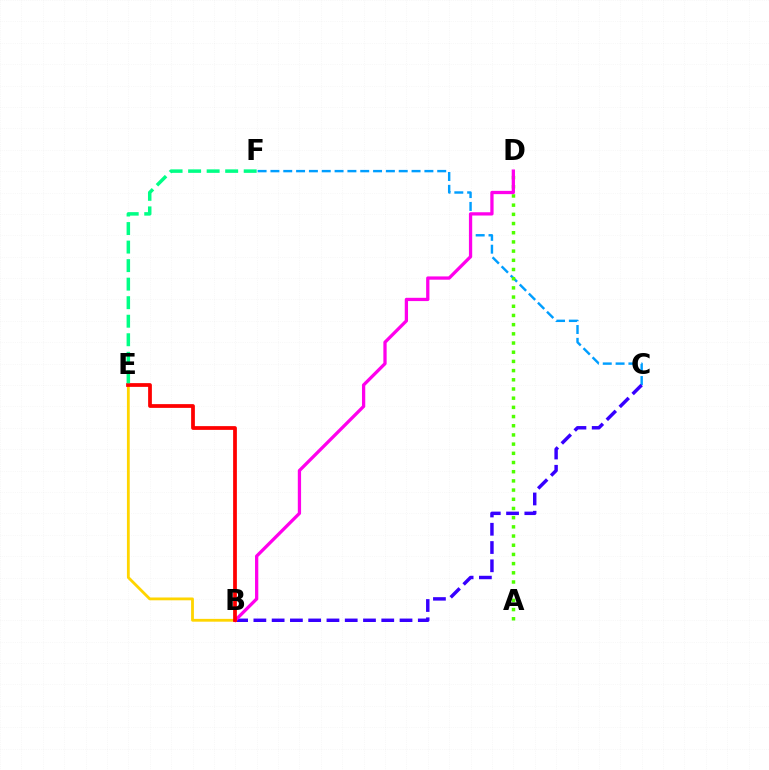{('C', 'F'): [{'color': '#009eff', 'line_style': 'dashed', 'thickness': 1.74}], ('A', 'D'): [{'color': '#4fff00', 'line_style': 'dotted', 'thickness': 2.5}], ('B', 'C'): [{'color': '#3700ff', 'line_style': 'dashed', 'thickness': 2.48}], ('B', 'E'): [{'color': '#ffd500', 'line_style': 'solid', 'thickness': 2.03}, {'color': '#ff0000', 'line_style': 'solid', 'thickness': 2.7}], ('B', 'D'): [{'color': '#ff00ed', 'line_style': 'solid', 'thickness': 2.36}], ('E', 'F'): [{'color': '#00ff86', 'line_style': 'dashed', 'thickness': 2.52}]}